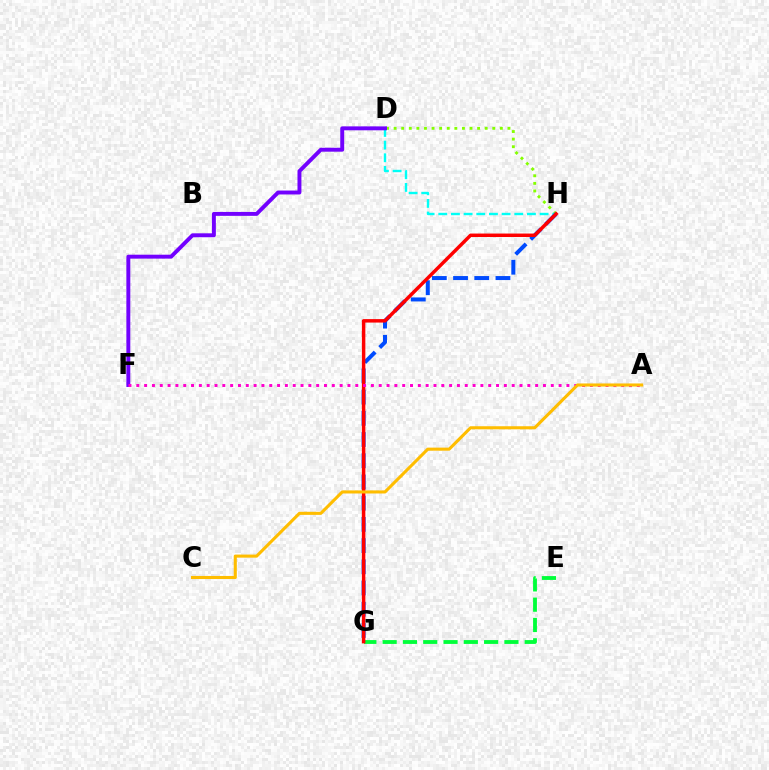{('D', 'H'): [{'color': '#84ff00', 'line_style': 'dotted', 'thickness': 2.06}, {'color': '#00fff6', 'line_style': 'dashed', 'thickness': 1.72}], ('E', 'G'): [{'color': '#00ff39', 'line_style': 'dashed', 'thickness': 2.76}], ('D', 'F'): [{'color': '#7200ff', 'line_style': 'solid', 'thickness': 2.82}], ('G', 'H'): [{'color': '#004bff', 'line_style': 'dashed', 'thickness': 2.88}, {'color': '#ff0000', 'line_style': 'solid', 'thickness': 2.5}], ('A', 'F'): [{'color': '#ff00cf', 'line_style': 'dotted', 'thickness': 2.12}], ('A', 'C'): [{'color': '#ffbd00', 'line_style': 'solid', 'thickness': 2.22}]}